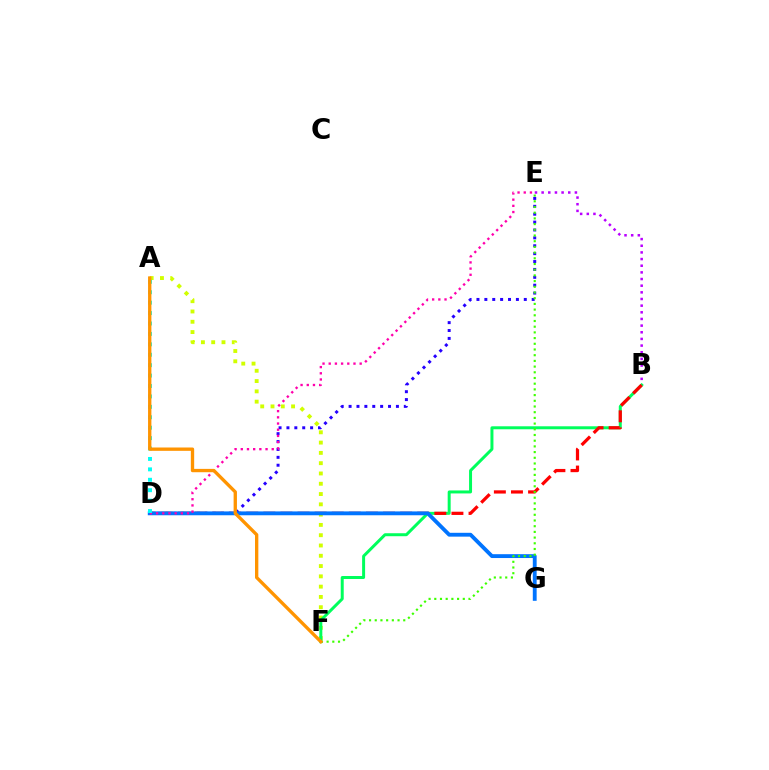{('D', 'E'): [{'color': '#2500ff', 'line_style': 'dotted', 'thickness': 2.14}, {'color': '#ff00ac', 'line_style': 'dotted', 'thickness': 1.68}], ('A', 'F'): [{'color': '#d1ff00', 'line_style': 'dotted', 'thickness': 2.8}, {'color': '#ff9400', 'line_style': 'solid', 'thickness': 2.4}], ('B', 'E'): [{'color': '#b900ff', 'line_style': 'dotted', 'thickness': 1.81}], ('B', 'F'): [{'color': '#00ff5c', 'line_style': 'solid', 'thickness': 2.15}], ('B', 'D'): [{'color': '#ff0000', 'line_style': 'dashed', 'thickness': 2.32}], ('D', 'G'): [{'color': '#0074ff', 'line_style': 'solid', 'thickness': 2.77}], ('A', 'D'): [{'color': '#00fff6', 'line_style': 'dotted', 'thickness': 2.83}], ('E', 'F'): [{'color': '#3dff00', 'line_style': 'dotted', 'thickness': 1.55}]}